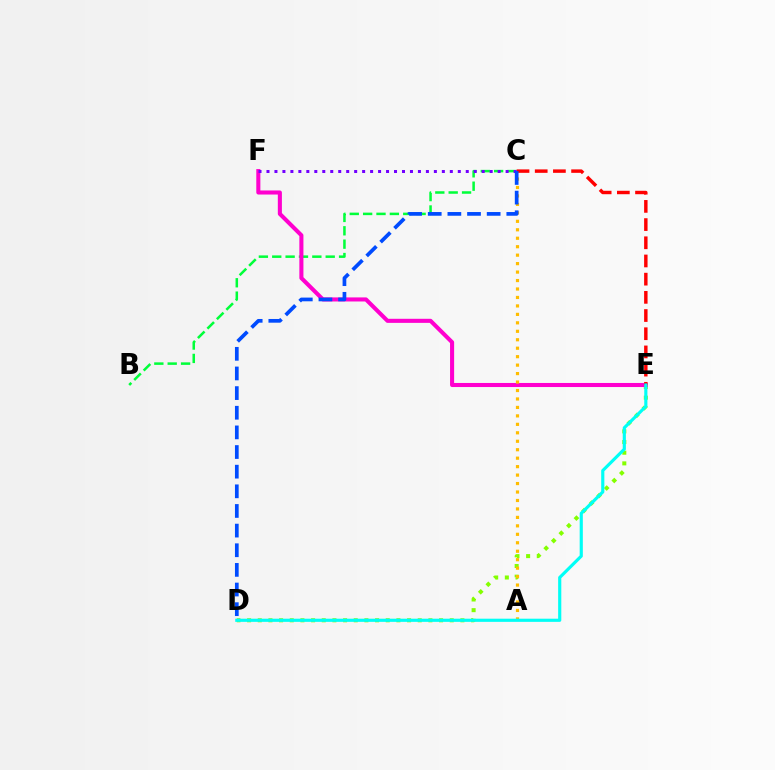{('D', 'E'): [{'color': '#84ff00', 'line_style': 'dotted', 'thickness': 2.9}, {'color': '#00fff6', 'line_style': 'solid', 'thickness': 2.27}], ('B', 'C'): [{'color': '#00ff39', 'line_style': 'dashed', 'thickness': 1.82}], ('E', 'F'): [{'color': '#ff00cf', 'line_style': 'solid', 'thickness': 2.93}], ('A', 'C'): [{'color': '#ffbd00', 'line_style': 'dotted', 'thickness': 2.3}], ('C', 'E'): [{'color': '#ff0000', 'line_style': 'dashed', 'thickness': 2.47}], ('C', 'F'): [{'color': '#7200ff', 'line_style': 'dotted', 'thickness': 2.17}], ('C', 'D'): [{'color': '#004bff', 'line_style': 'dashed', 'thickness': 2.67}]}